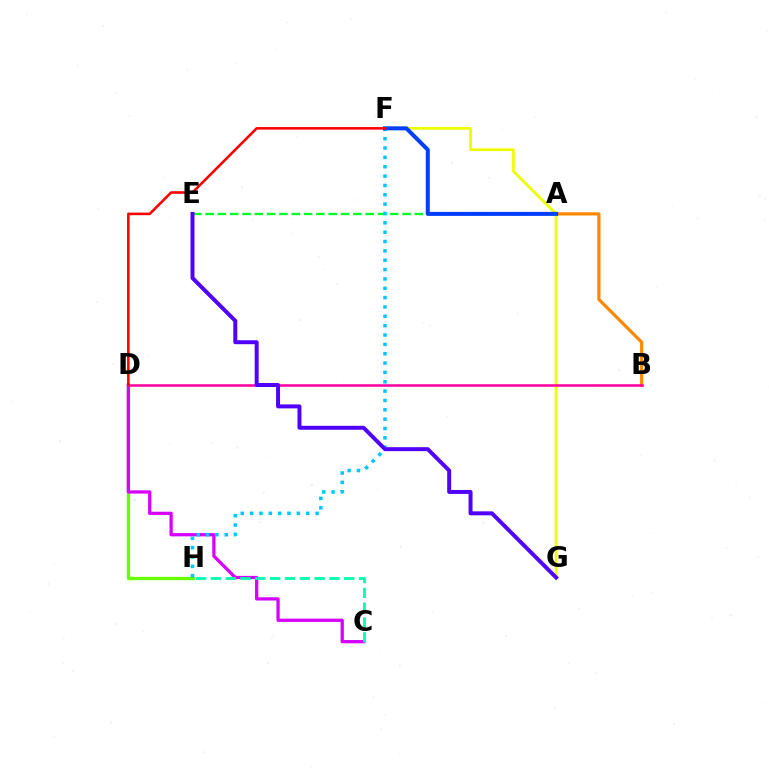{('A', 'E'): [{'color': '#00ff27', 'line_style': 'dashed', 'thickness': 1.67}], ('A', 'B'): [{'color': '#ff8800', 'line_style': 'solid', 'thickness': 2.3}], ('F', 'G'): [{'color': '#eeff00', 'line_style': 'solid', 'thickness': 2.02}], ('D', 'H'): [{'color': '#66ff00', 'line_style': 'solid', 'thickness': 2.37}], ('C', 'D'): [{'color': '#d600ff', 'line_style': 'solid', 'thickness': 2.35}], ('C', 'H'): [{'color': '#00ffaf', 'line_style': 'dashed', 'thickness': 2.01}], ('F', 'H'): [{'color': '#00c7ff', 'line_style': 'dotted', 'thickness': 2.54}], ('B', 'D'): [{'color': '#ff00a0', 'line_style': 'solid', 'thickness': 1.83}], ('E', 'G'): [{'color': '#4f00ff', 'line_style': 'solid', 'thickness': 2.85}], ('A', 'F'): [{'color': '#003fff', 'line_style': 'solid', 'thickness': 2.88}], ('D', 'F'): [{'color': '#ff0000', 'line_style': 'solid', 'thickness': 1.85}]}